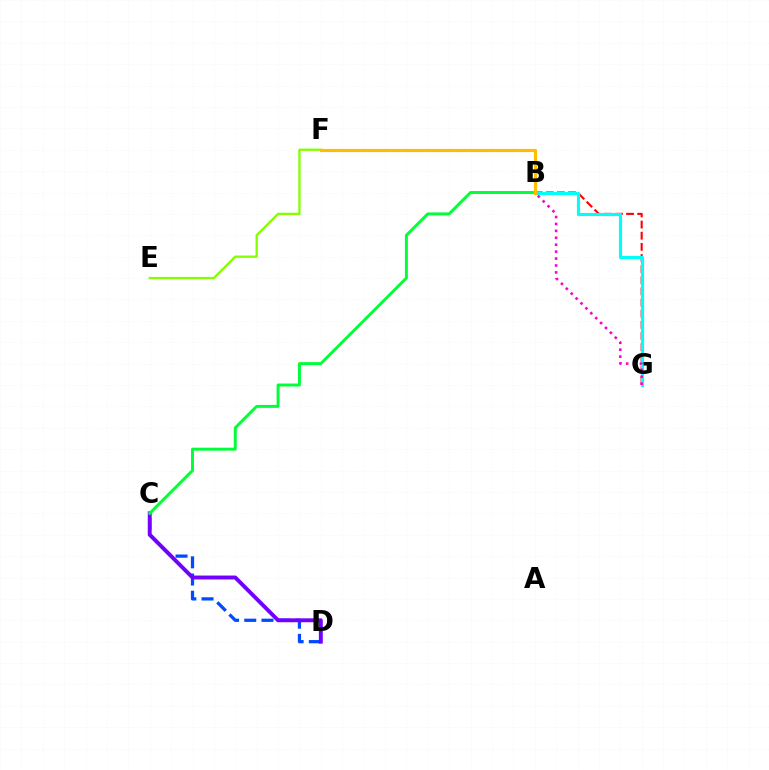{('B', 'G'): [{'color': '#ff0000', 'line_style': 'dashed', 'thickness': 1.51}, {'color': '#00fff6', 'line_style': 'solid', 'thickness': 2.27}, {'color': '#ff00cf', 'line_style': 'dotted', 'thickness': 1.88}], ('C', 'D'): [{'color': '#004bff', 'line_style': 'dashed', 'thickness': 2.34}, {'color': '#7200ff', 'line_style': 'solid', 'thickness': 2.82}], ('E', 'F'): [{'color': '#84ff00', 'line_style': 'solid', 'thickness': 1.66}], ('B', 'C'): [{'color': '#00ff39', 'line_style': 'solid', 'thickness': 2.12}], ('B', 'F'): [{'color': '#ffbd00', 'line_style': 'solid', 'thickness': 2.29}]}